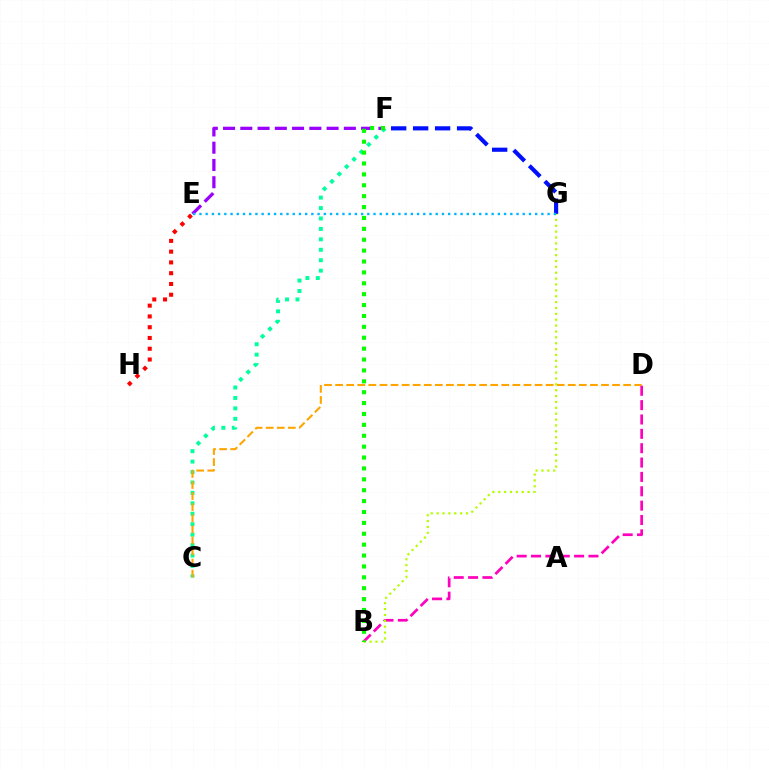{('F', 'G'): [{'color': '#0010ff', 'line_style': 'dashed', 'thickness': 2.98}], ('C', 'F'): [{'color': '#00ff9d', 'line_style': 'dotted', 'thickness': 2.83}], ('E', 'F'): [{'color': '#9b00ff', 'line_style': 'dashed', 'thickness': 2.34}], ('C', 'D'): [{'color': '#ffa500', 'line_style': 'dashed', 'thickness': 1.5}], ('B', 'D'): [{'color': '#ff00bd', 'line_style': 'dashed', 'thickness': 1.95}], ('B', 'G'): [{'color': '#b3ff00', 'line_style': 'dotted', 'thickness': 1.6}], ('E', 'H'): [{'color': '#ff0000', 'line_style': 'dotted', 'thickness': 2.93}], ('B', 'F'): [{'color': '#08ff00', 'line_style': 'dotted', 'thickness': 2.96}], ('E', 'G'): [{'color': '#00b5ff', 'line_style': 'dotted', 'thickness': 1.69}]}